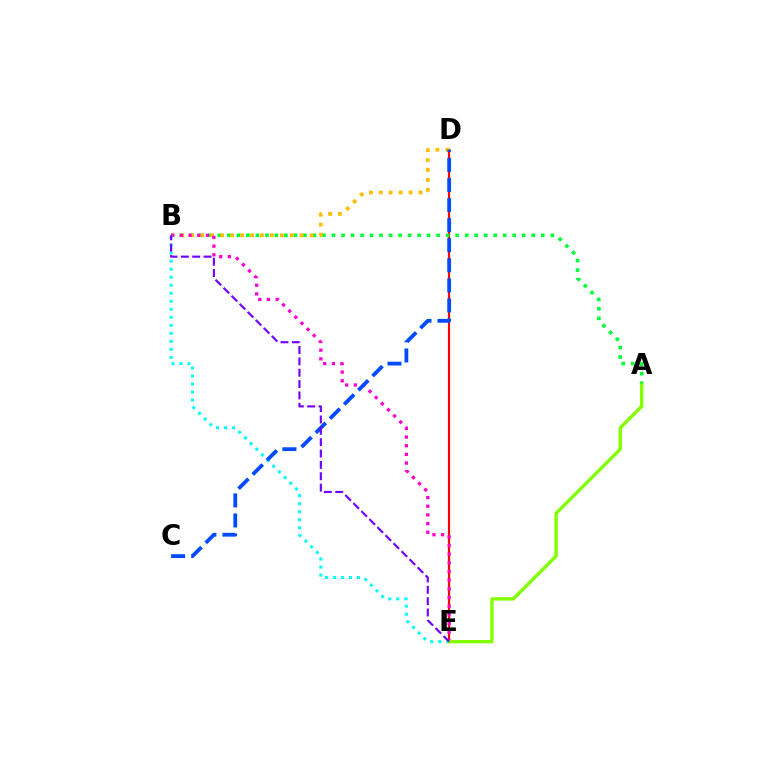{('D', 'E'): [{'color': '#ff0000', 'line_style': 'solid', 'thickness': 1.57}], ('A', 'B'): [{'color': '#00ff39', 'line_style': 'dotted', 'thickness': 2.58}], ('B', 'D'): [{'color': '#ffbd00', 'line_style': 'dotted', 'thickness': 2.7}], ('B', 'E'): [{'color': '#ff00cf', 'line_style': 'dotted', 'thickness': 2.36}, {'color': '#00fff6', 'line_style': 'dotted', 'thickness': 2.18}, {'color': '#7200ff', 'line_style': 'dashed', 'thickness': 1.54}], ('C', 'D'): [{'color': '#004bff', 'line_style': 'dashed', 'thickness': 2.73}], ('A', 'E'): [{'color': '#84ff00', 'line_style': 'solid', 'thickness': 2.43}]}